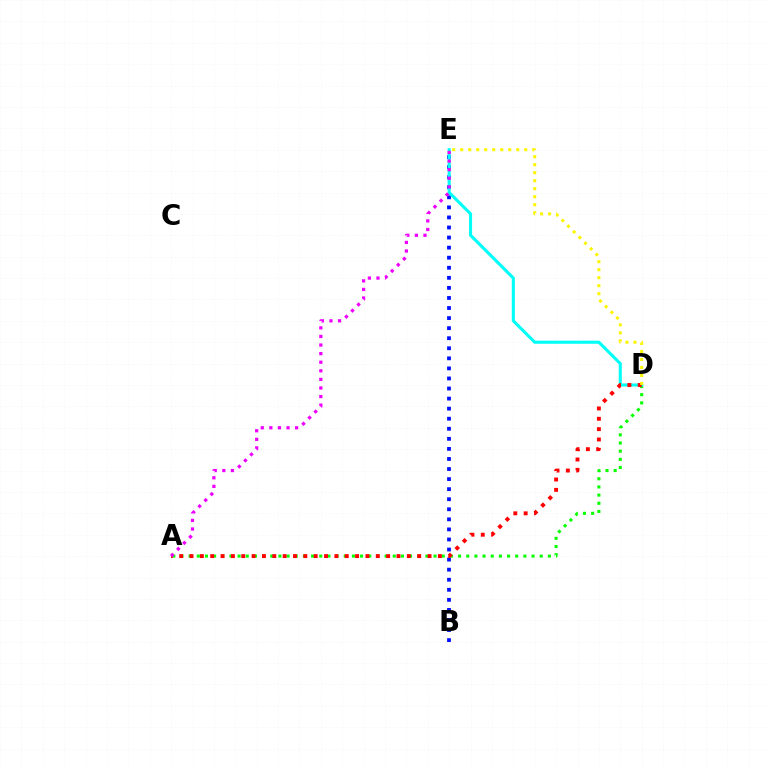{('B', 'E'): [{'color': '#0010ff', 'line_style': 'dotted', 'thickness': 2.73}], ('A', 'D'): [{'color': '#08ff00', 'line_style': 'dotted', 'thickness': 2.22}, {'color': '#ff0000', 'line_style': 'dotted', 'thickness': 2.81}], ('D', 'E'): [{'color': '#00fff6', 'line_style': 'solid', 'thickness': 2.22}, {'color': '#fcf500', 'line_style': 'dotted', 'thickness': 2.17}], ('A', 'E'): [{'color': '#ee00ff', 'line_style': 'dotted', 'thickness': 2.33}]}